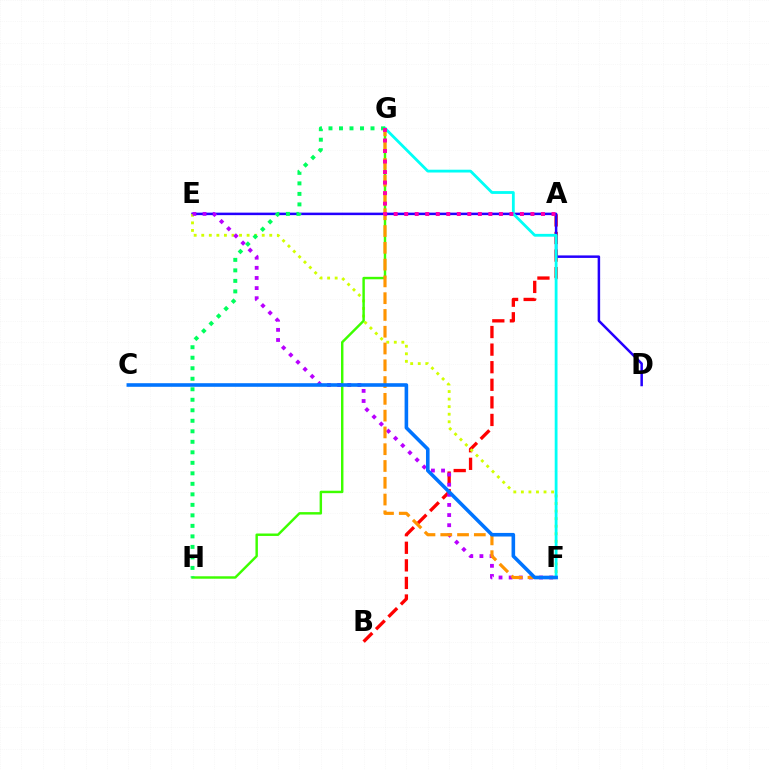{('A', 'B'): [{'color': '#ff0000', 'line_style': 'dashed', 'thickness': 2.39}], ('D', 'E'): [{'color': '#2500ff', 'line_style': 'solid', 'thickness': 1.8}], ('E', 'F'): [{'color': '#d1ff00', 'line_style': 'dotted', 'thickness': 2.05}, {'color': '#b900ff', 'line_style': 'dotted', 'thickness': 2.75}], ('G', 'H'): [{'color': '#3dff00', 'line_style': 'solid', 'thickness': 1.76}, {'color': '#00ff5c', 'line_style': 'dotted', 'thickness': 2.86}], ('F', 'G'): [{'color': '#ff9400', 'line_style': 'dashed', 'thickness': 2.28}, {'color': '#00fff6', 'line_style': 'solid', 'thickness': 2.02}], ('C', 'F'): [{'color': '#0074ff', 'line_style': 'solid', 'thickness': 2.58}], ('A', 'G'): [{'color': '#ff00ac', 'line_style': 'dotted', 'thickness': 2.86}]}